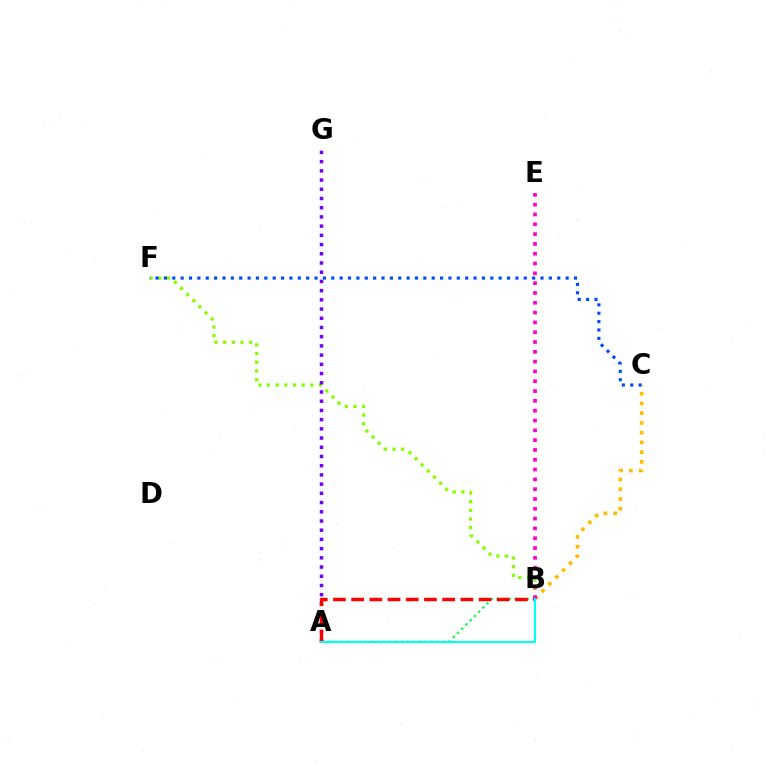{('B', 'C'): [{'color': '#ffbd00', 'line_style': 'dotted', 'thickness': 2.65}], ('B', 'F'): [{'color': '#84ff00', 'line_style': 'dotted', 'thickness': 2.35}], ('A', 'B'): [{'color': '#00ff39', 'line_style': 'dotted', 'thickness': 1.63}, {'color': '#ff0000', 'line_style': 'dashed', 'thickness': 2.47}, {'color': '#00fff6', 'line_style': 'solid', 'thickness': 1.51}], ('C', 'F'): [{'color': '#004bff', 'line_style': 'dotted', 'thickness': 2.27}], ('A', 'G'): [{'color': '#7200ff', 'line_style': 'dotted', 'thickness': 2.5}], ('B', 'E'): [{'color': '#ff00cf', 'line_style': 'dotted', 'thickness': 2.67}]}